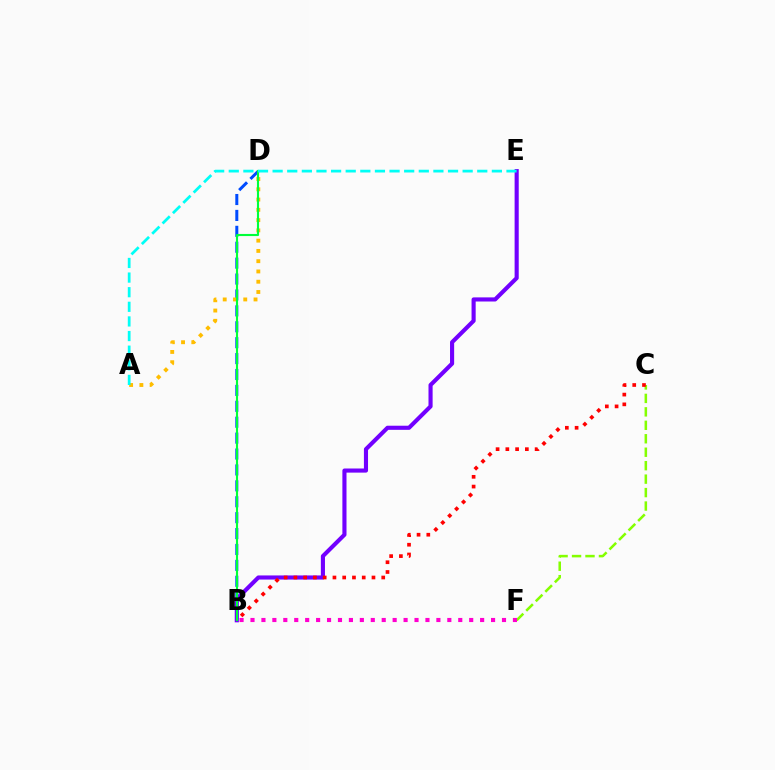{('B', 'D'): [{'color': '#004bff', 'line_style': 'dashed', 'thickness': 2.16}, {'color': '#00ff39', 'line_style': 'solid', 'thickness': 1.53}], ('C', 'F'): [{'color': '#84ff00', 'line_style': 'dashed', 'thickness': 1.83}], ('B', 'E'): [{'color': '#7200ff', 'line_style': 'solid', 'thickness': 2.96}], ('A', 'D'): [{'color': '#ffbd00', 'line_style': 'dotted', 'thickness': 2.79}], ('B', 'F'): [{'color': '#ff00cf', 'line_style': 'dotted', 'thickness': 2.97}], ('A', 'E'): [{'color': '#00fff6', 'line_style': 'dashed', 'thickness': 1.99}], ('B', 'C'): [{'color': '#ff0000', 'line_style': 'dotted', 'thickness': 2.65}]}